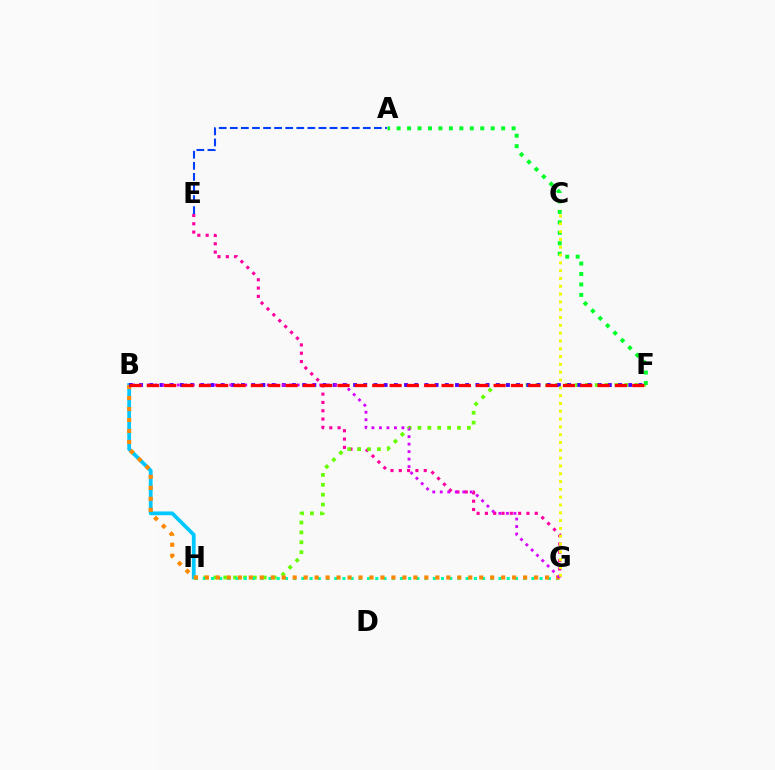{('B', 'H'): [{'color': '#00c7ff', 'line_style': 'solid', 'thickness': 2.7}], ('E', 'G'): [{'color': '#ff00a0', 'line_style': 'dotted', 'thickness': 2.26}], ('A', 'E'): [{'color': '#003fff', 'line_style': 'dashed', 'thickness': 1.51}], ('F', 'H'): [{'color': '#66ff00', 'line_style': 'dotted', 'thickness': 2.68}], ('A', 'F'): [{'color': '#00ff27', 'line_style': 'dotted', 'thickness': 2.84}], ('G', 'H'): [{'color': '#00ffaf', 'line_style': 'dotted', 'thickness': 2.23}], ('B', 'G'): [{'color': '#ff8800', 'line_style': 'dotted', 'thickness': 2.98}, {'color': '#d600ff', 'line_style': 'dotted', 'thickness': 2.04}], ('B', 'F'): [{'color': '#4f00ff', 'line_style': 'dotted', 'thickness': 2.77}, {'color': '#ff0000', 'line_style': 'dashed', 'thickness': 2.35}], ('C', 'G'): [{'color': '#eeff00', 'line_style': 'dotted', 'thickness': 2.12}]}